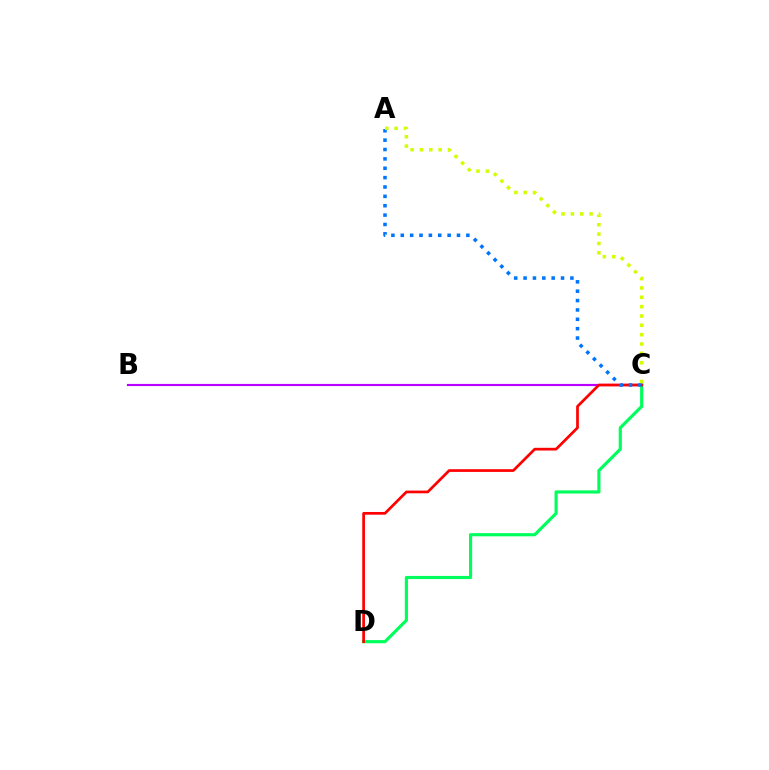{('B', 'C'): [{'color': '#b900ff', 'line_style': 'solid', 'thickness': 1.56}], ('C', 'D'): [{'color': '#00ff5c', 'line_style': 'solid', 'thickness': 2.27}, {'color': '#ff0000', 'line_style': 'solid', 'thickness': 1.95}], ('A', 'C'): [{'color': '#0074ff', 'line_style': 'dotted', 'thickness': 2.55}, {'color': '#d1ff00', 'line_style': 'dotted', 'thickness': 2.54}]}